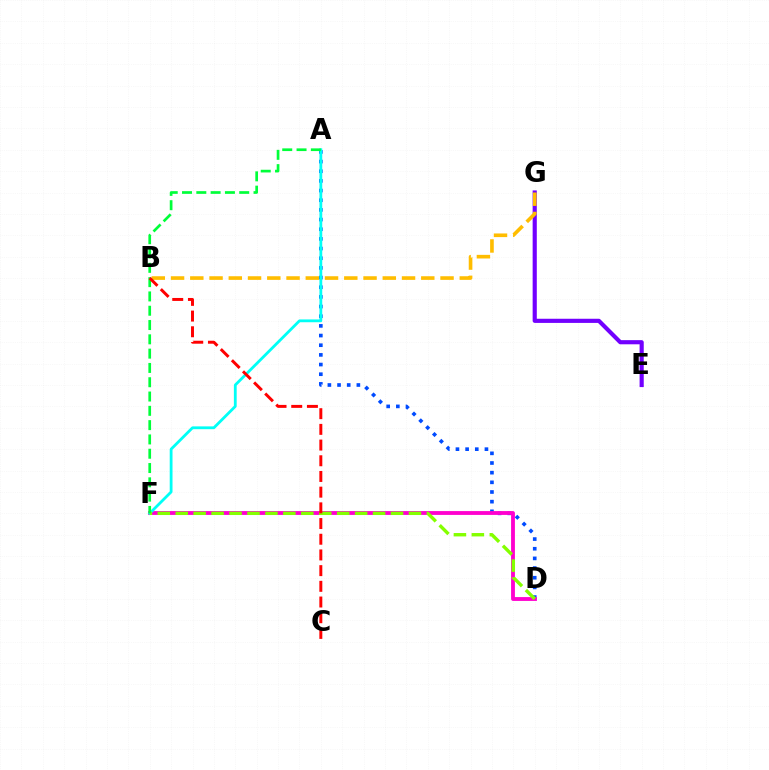{('A', 'D'): [{'color': '#004bff', 'line_style': 'dotted', 'thickness': 2.63}], ('D', 'F'): [{'color': '#ff00cf', 'line_style': 'solid', 'thickness': 2.76}, {'color': '#84ff00', 'line_style': 'dashed', 'thickness': 2.44}], ('A', 'F'): [{'color': '#00fff6', 'line_style': 'solid', 'thickness': 2.02}, {'color': '#00ff39', 'line_style': 'dashed', 'thickness': 1.94}], ('E', 'G'): [{'color': '#7200ff', 'line_style': 'solid', 'thickness': 2.99}], ('B', 'G'): [{'color': '#ffbd00', 'line_style': 'dashed', 'thickness': 2.61}], ('B', 'C'): [{'color': '#ff0000', 'line_style': 'dashed', 'thickness': 2.13}]}